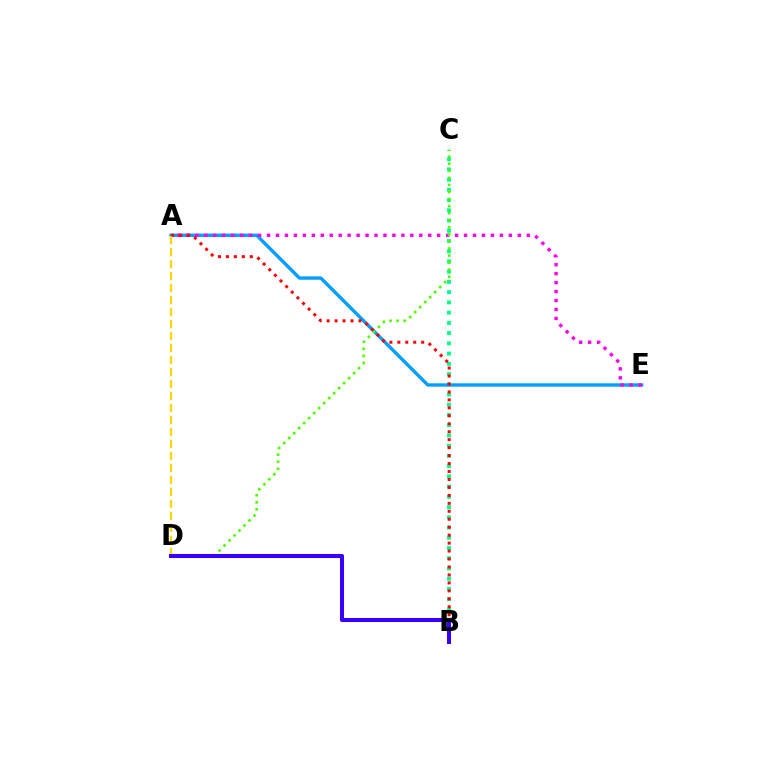{('B', 'C'): [{'color': '#00ff86', 'line_style': 'dotted', 'thickness': 2.78}], ('A', 'E'): [{'color': '#009eff', 'line_style': 'solid', 'thickness': 2.41}, {'color': '#ff00ed', 'line_style': 'dotted', 'thickness': 2.43}], ('A', 'B'): [{'color': '#ff0000', 'line_style': 'dotted', 'thickness': 2.16}], ('A', 'D'): [{'color': '#ffd500', 'line_style': 'dashed', 'thickness': 1.63}], ('C', 'D'): [{'color': '#4fff00', 'line_style': 'dotted', 'thickness': 1.92}], ('B', 'D'): [{'color': '#3700ff', 'line_style': 'solid', 'thickness': 2.91}]}